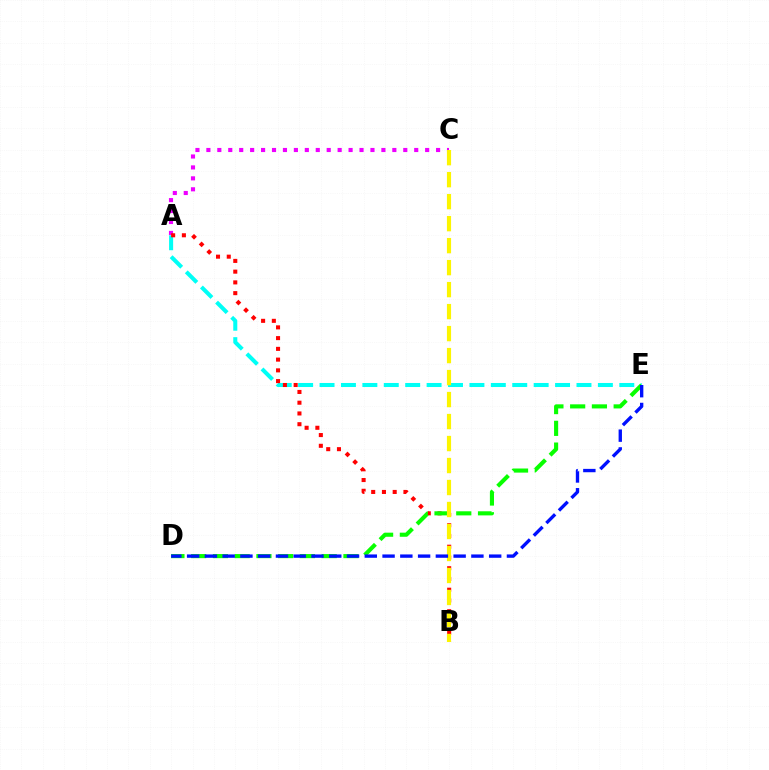{('A', 'C'): [{'color': '#ee00ff', 'line_style': 'dotted', 'thickness': 2.97}], ('A', 'E'): [{'color': '#00fff6', 'line_style': 'dashed', 'thickness': 2.91}], ('A', 'B'): [{'color': '#ff0000', 'line_style': 'dotted', 'thickness': 2.92}], ('D', 'E'): [{'color': '#08ff00', 'line_style': 'dashed', 'thickness': 2.96}, {'color': '#0010ff', 'line_style': 'dashed', 'thickness': 2.41}], ('B', 'C'): [{'color': '#fcf500', 'line_style': 'dashed', 'thickness': 2.99}]}